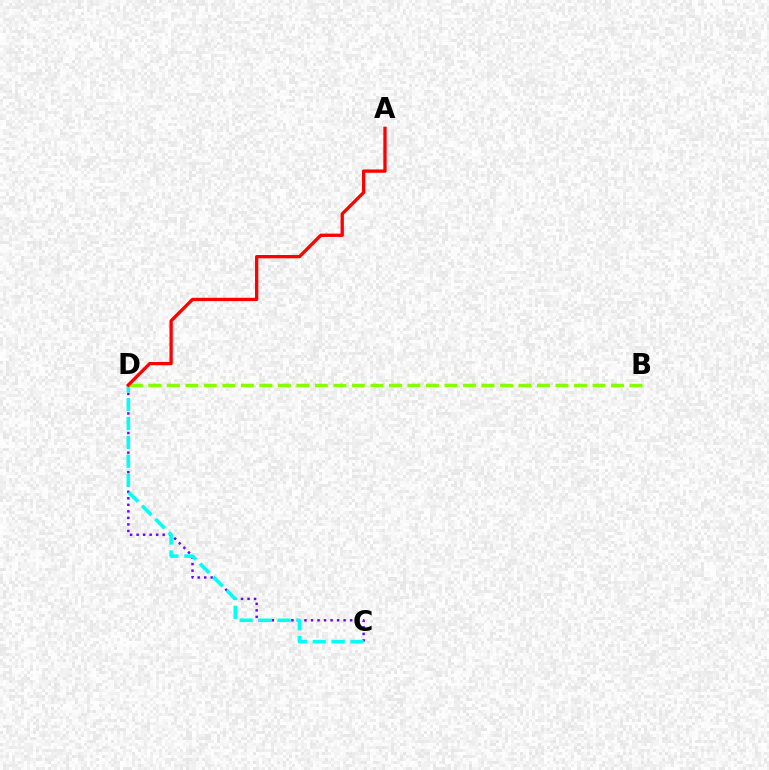{('C', 'D'): [{'color': '#7200ff', 'line_style': 'dotted', 'thickness': 1.77}, {'color': '#00fff6', 'line_style': 'dashed', 'thickness': 2.57}], ('B', 'D'): [{'color': '#84ff00', 'line_style': 'dashed', 'thickness': 2.51}], ('A', 'D'): [{'color': '#ff0000', 'line_style': 'solid', 'thickness': 2.38}]}